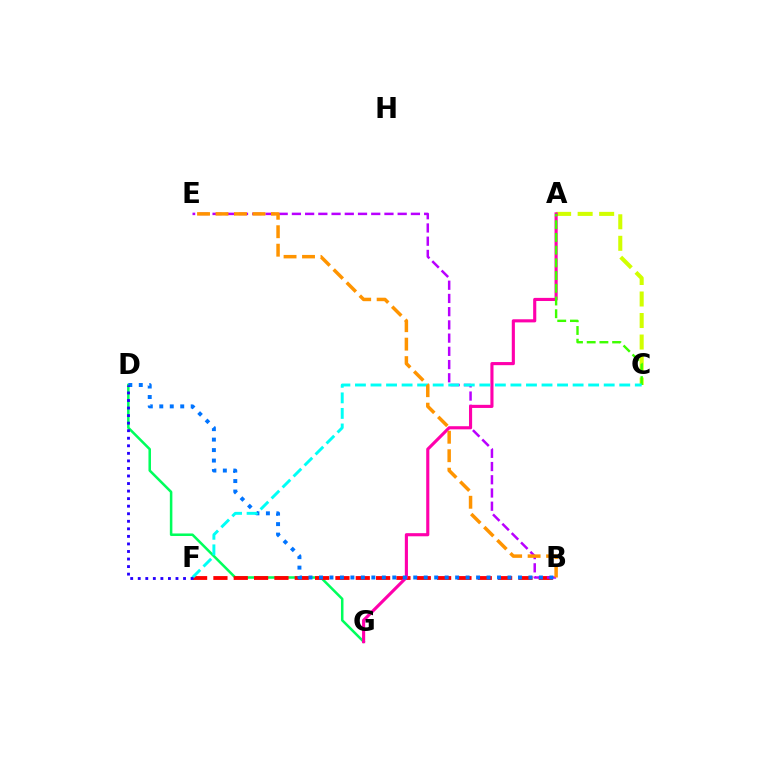{('D', 'G'): [{'color': '#00ff5c', 'line_style': 'solid', 'thickness': 1.82}], ('A', 'C'): [{'color': '#d1ff00', 'line_style': 'dashed', 'thickness': 2.92}, {'color': '#3dff00', 'line_style': 'dashed', 'thickness': 1.73}], ('B', 'F'): [{'color': '#ff0000', 'line_style': 'dashed', 'thickness': 2.76}], ('B', 'E'): [{'color': '#b900ff', 'line_style': 'dashed', 'thickness': 1.8}, {'color': '#ff9400', 'line_style': 'dashed', 'thickness': 2.51}], ('A', 'G'): [{'color': '#ff00ac', 'line_style': 'solid', 'thickness': 2.25}], ('B', 'D'): [{'color': '#0074ff', 'line_style': 'dotted', 'thickness': 2.85}], ('C', 'F'): [{'color': '#00fff6', 'line_style': 'dashed', 'thickness': 2.11}], ('D', 'F'): [{'color': '#2500ff', 'line_style': 'dotted', 'thickness': 2.05}]}